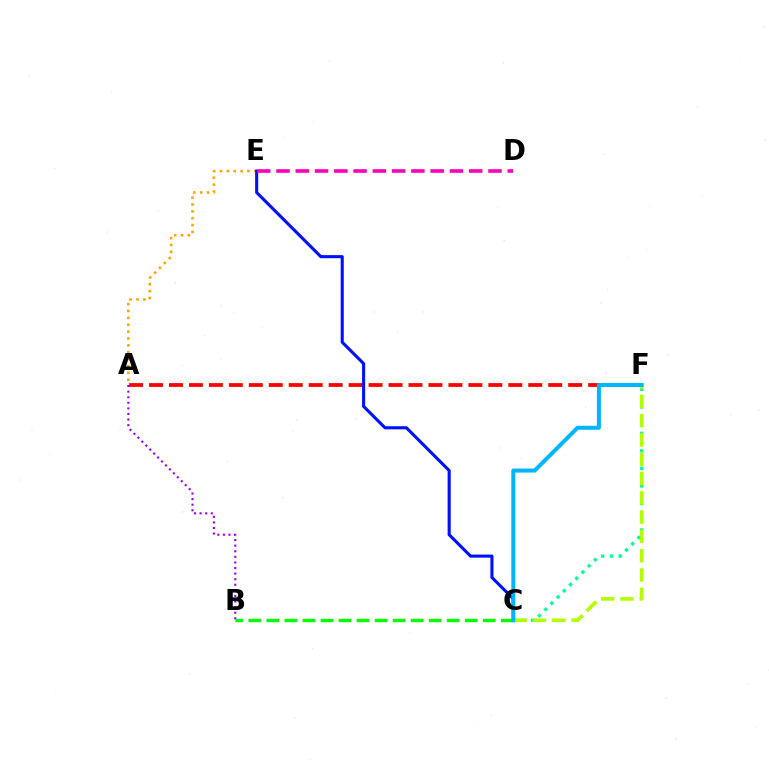{('C', 'F'): [{'color': '#00ff9d', 'line_style': 'dotted', 'thickness': 2.39}, {'color': '#b3ff00', 'line_style': 'dashed', 'thickness': 2.62}, {'color': '#00b5ff', 'line_style': 'solid', 'thickness': 2.89}], ('B', 'C'): [{'color': '#08ff00', 'line_style': 'dashed', 'thickness': 2.45}], ('A', 'E'): [{'color': '#ffa500', 'line_style': 'dotted', 'thickness': 1.87}], ('A', 'F'): [{'color': '#ff0000', 'line_style': 'dashed', 'thickness': 2.71}], ('A', 'B'): [{'color': '#9b00ff', 'line_style': 'dotted', 'thickness': 1.52}], ('C', 'E'): [{'color': '#0010ff', 'line_style': 'solid', 'thickness': 2.22}], ('D', 'E'): [{'color': '#ff00bd', 'line_style': 'dashed', 'thickness': 2.62}]}